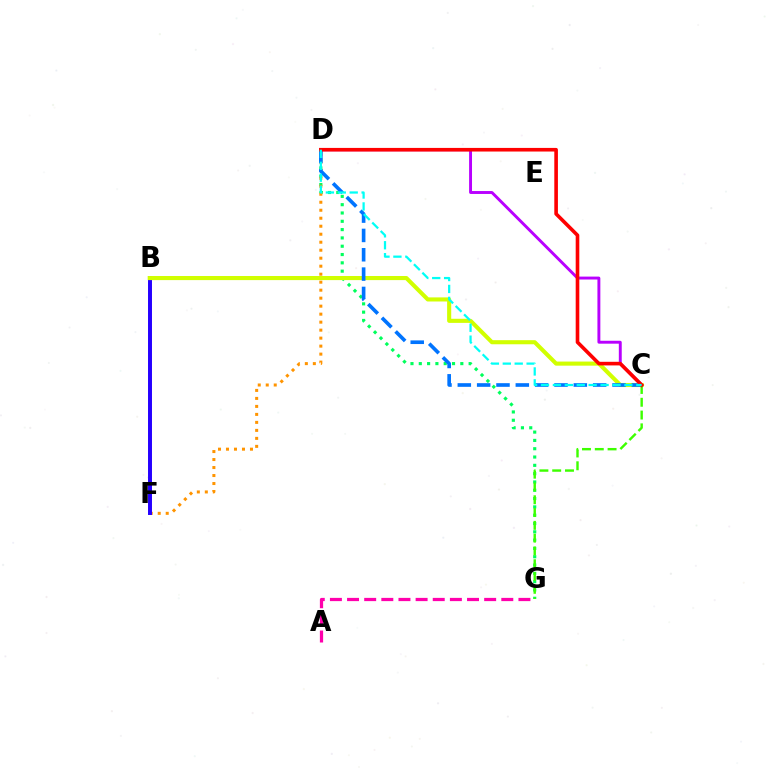{('D', 'G'): [{'color': '#00ff5c', 'line_style': 'dotted', 'thickness': 2.26}], ('C', 'D'): [{'color': '#b900ff', 'line_style': 'solid', 'thickness': 2.1}, {'color': '#0074ff', 'line_style': 'dashed', 'thickness': 2.63}, {'color': '#ff0000', 'line_style': 'solid', 'thickness': 2.6}, {'color': '#00fff6', 'line_style': 'dashed', 'thickness': 1.62}], ('D', 'F'): [{'color': '#ff9400', 'line_style': 'dotted', 'thickness': 2.17}], ('B', 'F'): [{'color': '#2500ff', 'line_style': 'solid', 'thickness': 2.85}], ('B', 'C'): [{'color': '#d1ff00', 'line_style': 'solid', 'thickness': 2.95}], ('C', 'G'): [{'color': '#3dff00', 'line_style': 'dashed', 'thickness': 1.74}], ('A', 'G'): [{'color': '#ff00ac', 'line_style': 'dashed', 'thickness': 2.33}]}